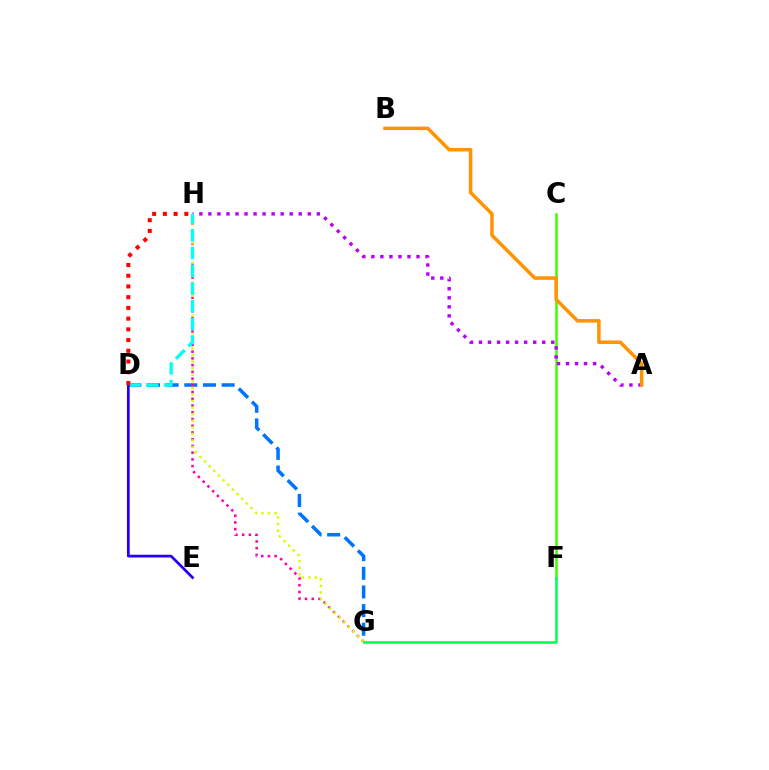{('D', 'G'): [{'color': '#0074ff', 'line_style': 'dashed', 'thickness': 2.53}], ('G', 'H'): [{'color': '#ff00ac', 'line_style': 'dotted', 'thickness': 1.83}, {'color': '#d1ff00', 'line_style': 'dotted', 'thickness': 1.79}], ('C', 'F'): [{'color': '#3dff00', 'line_style': 'solid', 'thickness': 1.8}], ('A', 'H'): [{'color': '#b900ff', 'line_style': 'dotted', 'thickness': 2.45}], ('D', 'H'): [{'color': '#00fff6', 'line_style': 'dashed', 'thickness': 2.41}, {'color': '#ff0000', 'line_style': 'dotted', 'thickness': 2.91}], ('D', 'E'): [{'color': '#2500ff', 'line_style': 'solid', 'thickness': 1.98}], ('F', 'G'): [{'color': '#00ff5c', 'line_style': 'solid', 'thickness': 1.86}], ('A', 'B'): [{'color': '#ff9400', 'line_style': 'solid', 'thickness': 2.53}]}